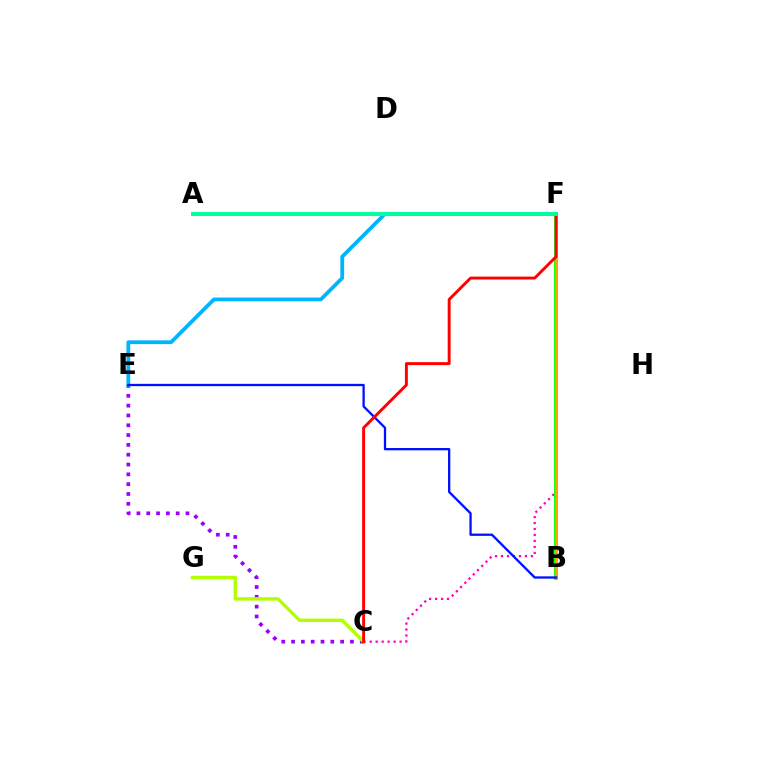{('C', 'E'): [{'color': '#9b00ff', 'line_style': 'dotted', 'thickness': 2.67}], ('C', 'F'): [{'color': '#ff00bd', 'line_style': 'dotted', 'thickness': 1.62}, {'color': '#ff0000', 'line_style': 'solid', 'thickness': 2.1}], ('B', 'F'): [{'color': '#08ff00', 'line_style': 'solid', 'thickness': 2.79}, {'color': '#ffa500', 'line_style': 'solid', 'thickness': 1.89}], ('C', 'G'): [{'color': '#b3ff00', 'line_style': 'solid', 'thickness': 2.46}], ('E', 'F'): [{'color': '#00b5ff', 'line_style': 'solid', 'thickness': 2.72}], ('B', 'E'): [{'color': '#0010ff', 'line_style': 'solid', 'thickness': 1.65}], ('A', 'F'): [{'color': '#00ff9d', 'line_style': 'solid', 'thickness': 2.83}]}